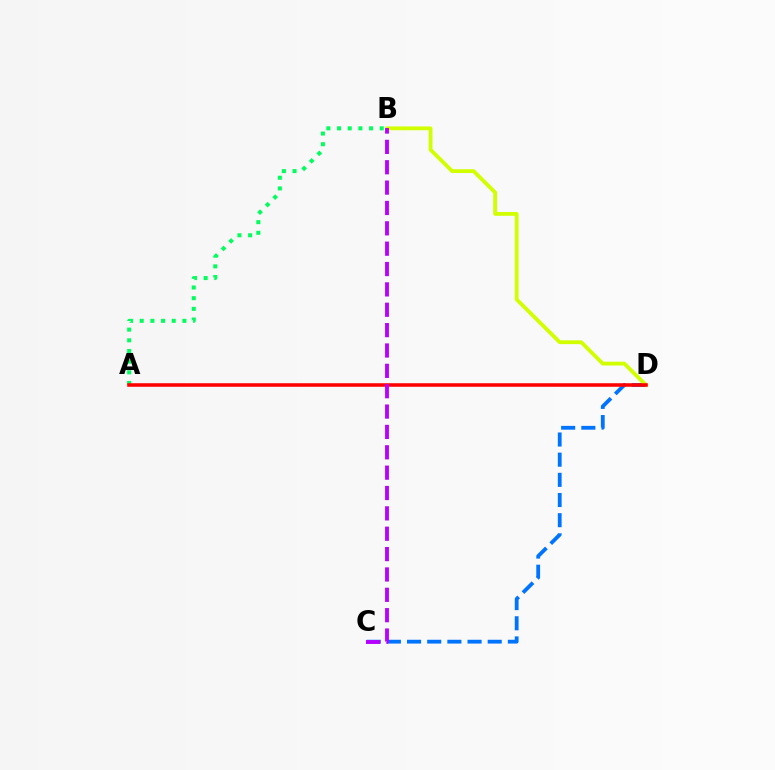{('A', 'B'): [{'color': '#00ff5c', 'line_style': 'dotted', 'thickness': 2.9}], ('C', 'D'): [{'color': '#0074ff', 'line_style': 'dashed', 'thickness': 2.74}], ('B', 'D'): [{'color': '#d1ff00', 'line_style': 'solid', 'thickness': 2.74}], ('A', 'D'): [{'color': '#ff0000', 'line_style': 'solid', 'thickness': 2.55}], ('B', 'C'): [{'color': '#b900ff', 'line_style': 'dashed', 'thickness': 2.77}]}